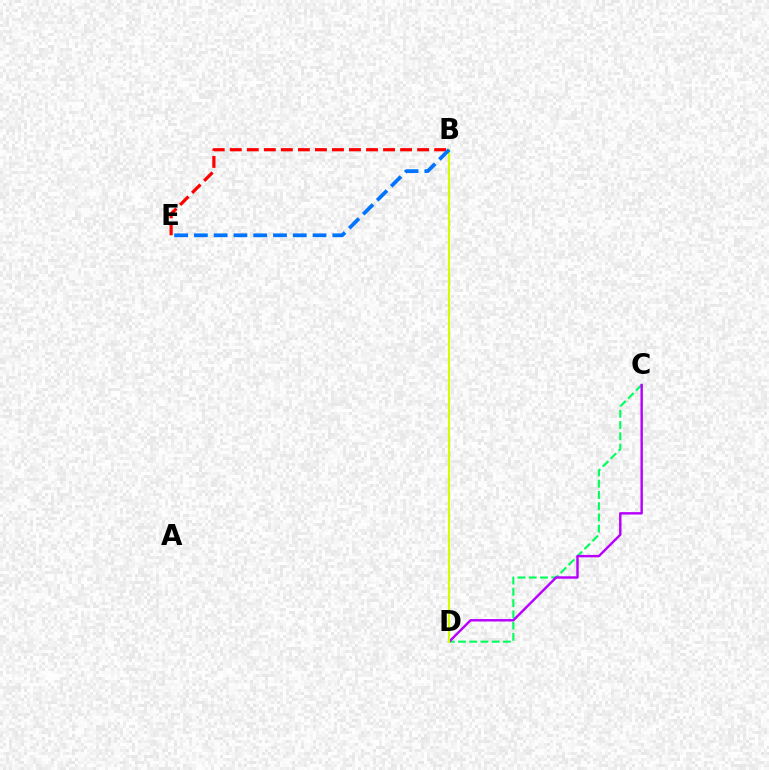{('B', 'E'): [{'color': '#ff0000', 'line_style': 'dashed', 'thickness': 2.31}, {'color': '#0074ff', 'line_style': 'dashed', 'thickness': 2.69}], ('C', 'D'): [{'color': '#00ff5c', 'line_style': 'dashed', 'thickness': 1.53}, {'color': '#b900ff', 'line_style': 'solid', 'thickness': 1.75}], ('B', 'D'): [{'color': '#d1ff00', 'line_style': 'solid', 'thickness': 1.51}]}